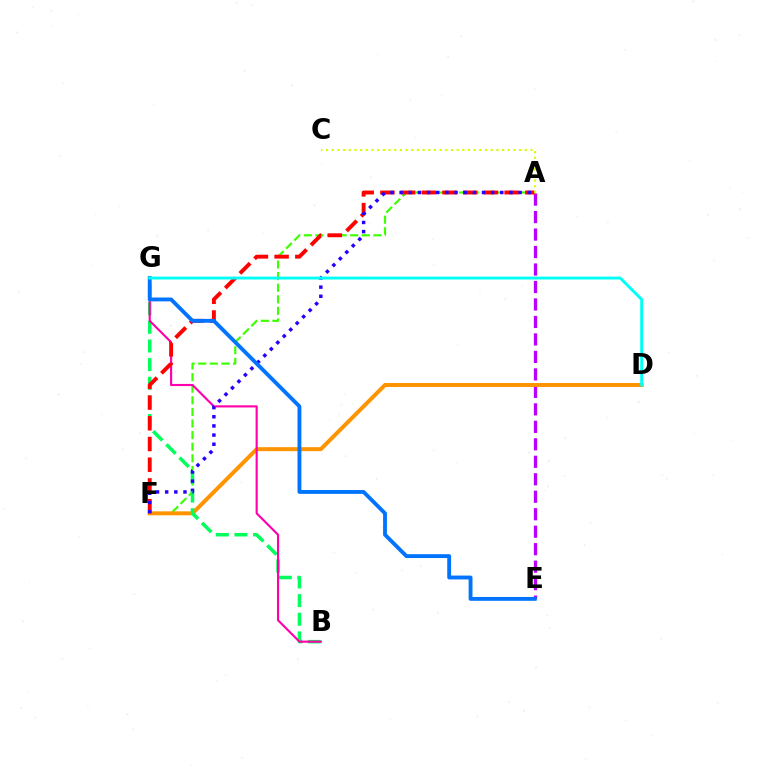{('A', 'E'): [{'color': '#b900ff', 'line_style': 'dashed', 'thickness': 2.37}], ('A', 'F'): [{'color': '#3dff00', 'line_style': 'dashed', 'thickness': 1.58}, {'color': '#ff0000', 'line_style': 'dashed', 'thickness': 2.81}, {'color': '#2500ff', 'line_style': 'dotted', 'thickness': 2.49}], ('D', 'F'): [{'color': '#ff9400', 'line_style': 'solid', 'thickness': 2.86}], ('B', 'G'): [{'color': '#00ff5c', 'line_style': 'dashed', 'thickness': 2.53}, {'color': '#ff00ac', 'line_style': 'solid', 'thickness': 1.54}], ('A', 'C'): [{'color': '#d1ff00', 'line_style': 'dotted', 'thickness': 1.54}], ('E', 'G'): [{'color': '#0074ff', 'line_style': 'solid', 'thickness': 2.78}], ('D', 'G'): [{'color': '#00fff6', 'line_style': 'solid', 'thickness': 2.09}]}